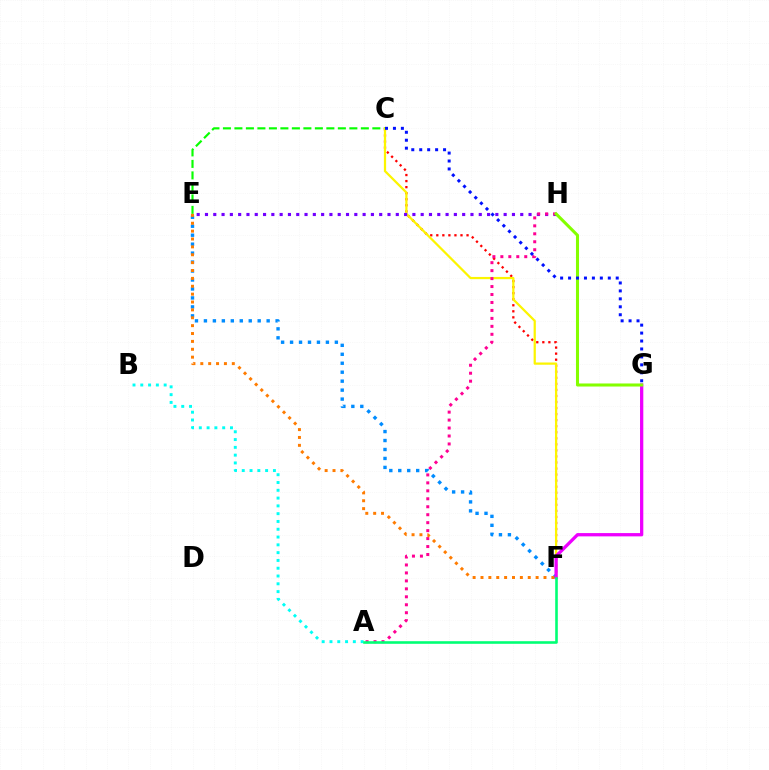{('C', 'F'): [{'color': '#ff0000', 'line_style': 'dotted', 'thickness': 1.64}, {'color': '#fcf500', 'line_style': 'solid', 'thickness': 1.61}], ('C', 'E'): [{'color': '#08ff00', 'line_style': 'dashed', 'thickness': 1.56}], ('E', 'H'): [{'color': '#7200ff', 'line_style': 'dotted', 'thickness': 2.25}], ('E', 'F'): [{'color': '#008cff', 'line_style': 'dotted', 'thickness': 2.43}, {'color': '#ff7c00', 'line_style': 'dotted', 'thickness': 2.14}], ('F', 'G'): [{'color': '#ee00ff', 'line_style': 'solid', 'thickness': 2.36}], ('A', 'H'): [{'color': '#ff0094', 'line_style': 'dotted', 'thickness': 2.16}], ('G', 'H'): [{'color': '#84ff00', 'line_style': 'solid', 'thickness': 2.2}], ('A', 'B'): [{'color': '#00fff6', 'line_style': 'dotted', 'thickness': 2.12}], ('C', 'G'): [{'color': '#0010ff', 'line_style': 'dotted', 'thickness': 2.16}], ('A', 'F'): [{'color': '#00ff74', 'line_style': 'solid', 'thickness': 1.87}]}